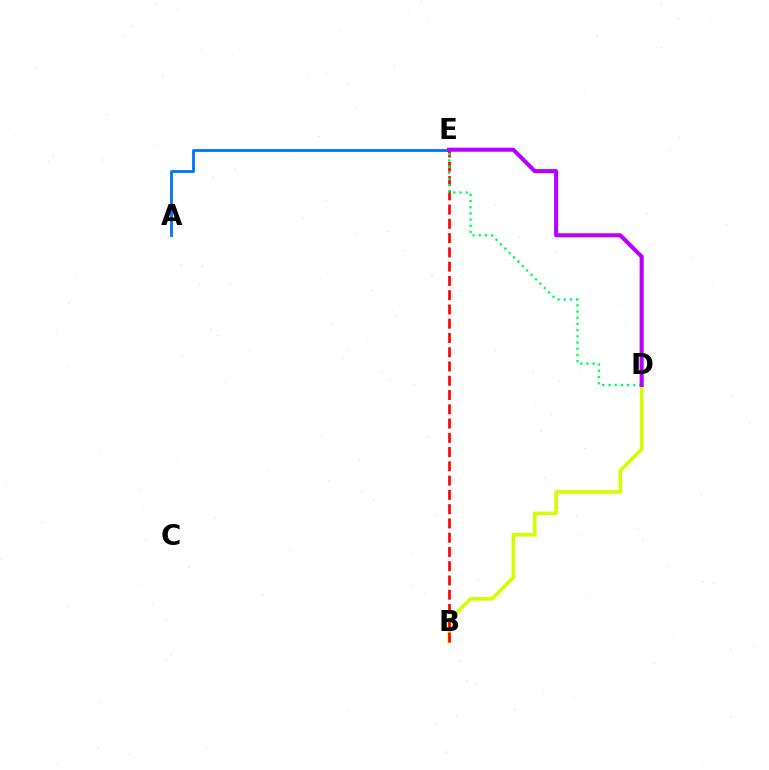{('B', 'D'): [{'color': '#d1ff00', 'line_style': 'solid', 'thickness': 2.6}], ('A', 'E'): [{'color': '#0074ff', 'line_style': 'solid', 'thickness': 2.03}], ('B', 'E'): [{'color': '#ff0000', 'line_style': 'dashed', 'thickness': 1.94}], ('D', 'E'): [{'color': '#00ff5c', 'line_style': 'dotted', 'thickness': 1.69}, {'color': '#b900ff', 'line_style': 'solid', 'thickness': 2.93}]}